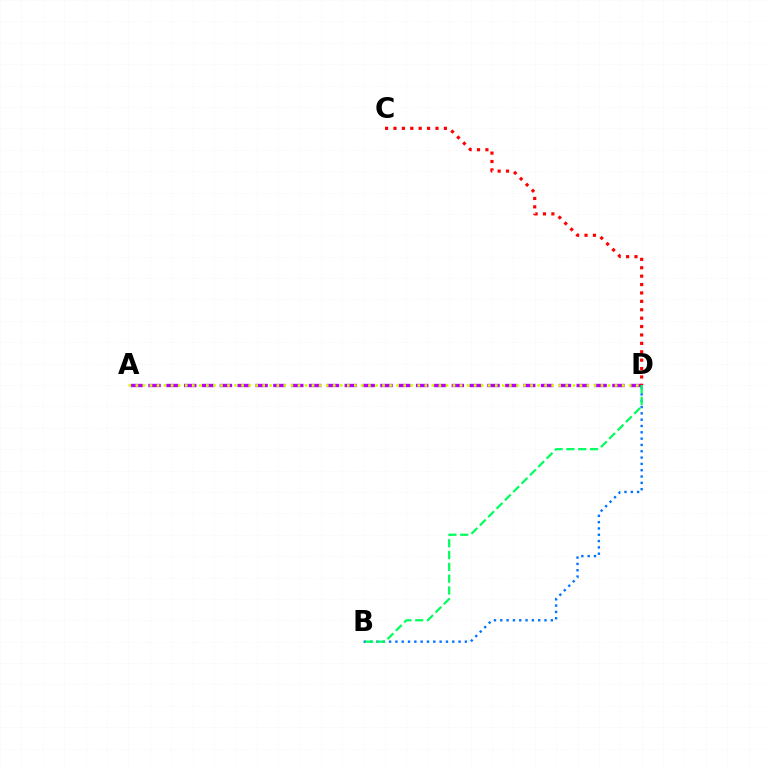{('A', 'D'): [{'color': '#b900ff', 'line_style': 'dashed', 'thickness': 2.42}, {'color': '#d1ff00', 'line_style': 'dotted', 'thickness': 1.91}], ('B', 'D'): [{'color': '#0074ff', 'line_style': 'dotted', 'thickness': 1.72}, {'color': '#00ff5c', 'line_style': 'dashed', 'thickness': 1.6}], ('C', 'D'): [{'color': '#ff0000', 'line_style': 'dotted', 'thickness': 2.28}]}